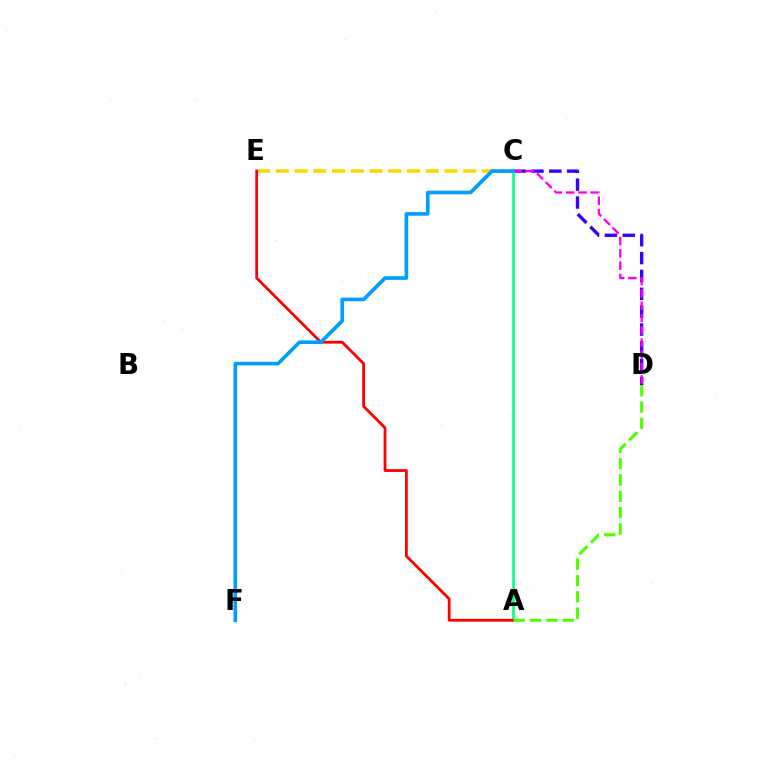{('A', 'C'): [{'color': '#00ff86', 'line_style': 'solid', 'thickness': 1.89}], ('C', 'E'): [{'color': '#ffd500', 'line_style': 'dashed', 'thickness': 2.55}], ('C', 'D'): [{'color': '#3700ff', 'line_style': 'dashed', 'thickness': 2.43}, {'color': '#ff00ed', 'line_style': 'dashed', 'thickness': 1.67}], ('A', 'E'): [{'color': '#ff0000', 'line_style': 'solid', 'thickness': 2.0}], ('C', 'F'): [{'color': '#009eff', 'line_style': 'solid', 'thickness': 2.61}], ('A', 'D'): [{'color': '#4fff00', 'line_style': 'dashed', 'thickness': 2.22}]}